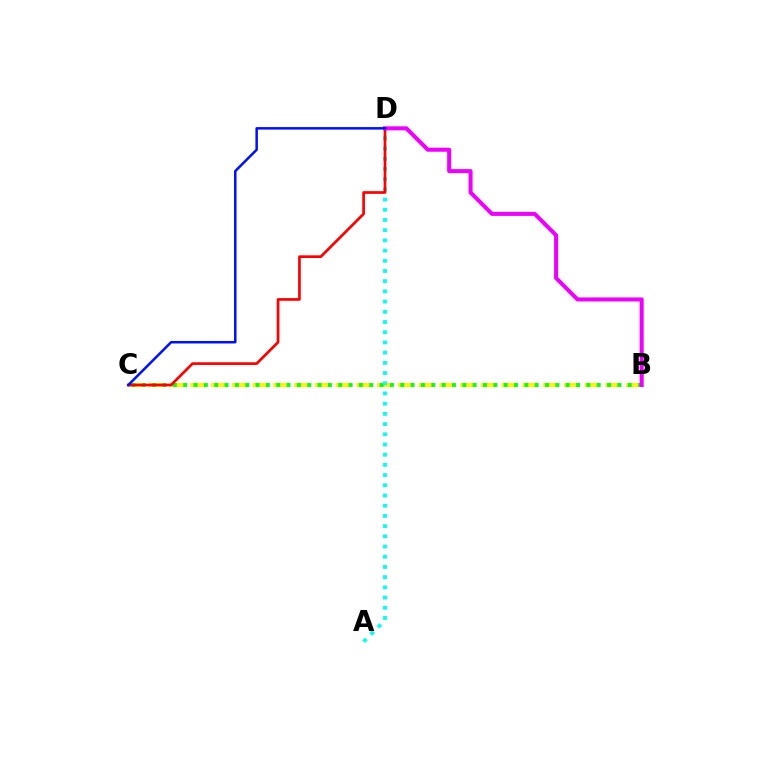{('B', 'C'): [{'color': '#fcf500', 'line_style': 'dashed', 'thickness': 2.82}, {'color': '#08ff00', 'line_style': 'dotted', 'thickness': 2.81}], ('A', 'D'): [{'color': '#00fff6', 'line_style': 'dotted', 'thickness': 2.77}], ('C', 'D'): [{'color': '#ff0000', 'line_style': 'solid', 'thickness': 1.94}, {'color': '#0010ff', 'line_style': 'solid', 'thickness': 1.8}], ('B', 'D'): [{'color': '#ee00ff', 'line_style': 'solid', 'thickness': 2.9}]}